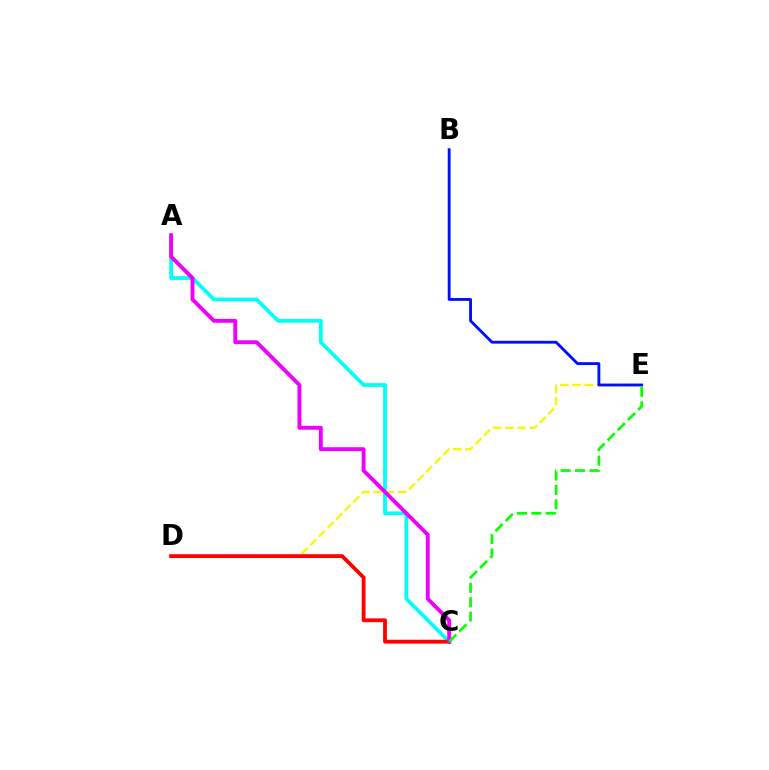{('D', 'E'): [{'color': '#fcf500', 'line_style': 'dashed', 'thickness': 1.65}], ('A', 'C'): [{'color': '#00fff6', 'line_style': 'solid', 'thickness': 2.69}, {'color': '#ee00ff', 'line_style': 'solid', 'thickness': 2.79}], ('B', 'E'): [{'color': '#0010ff', 'line_style': 'solid', 'thickness': 2.06}], ('C', 'D'): [{'color': '#ff0000', 'line_style': 'solid', 'thickness': 2.75}], ('C', 'E'): [{'color': '#08ff00', 'line_style': 'dashed', 'thickness': 1.96}]}